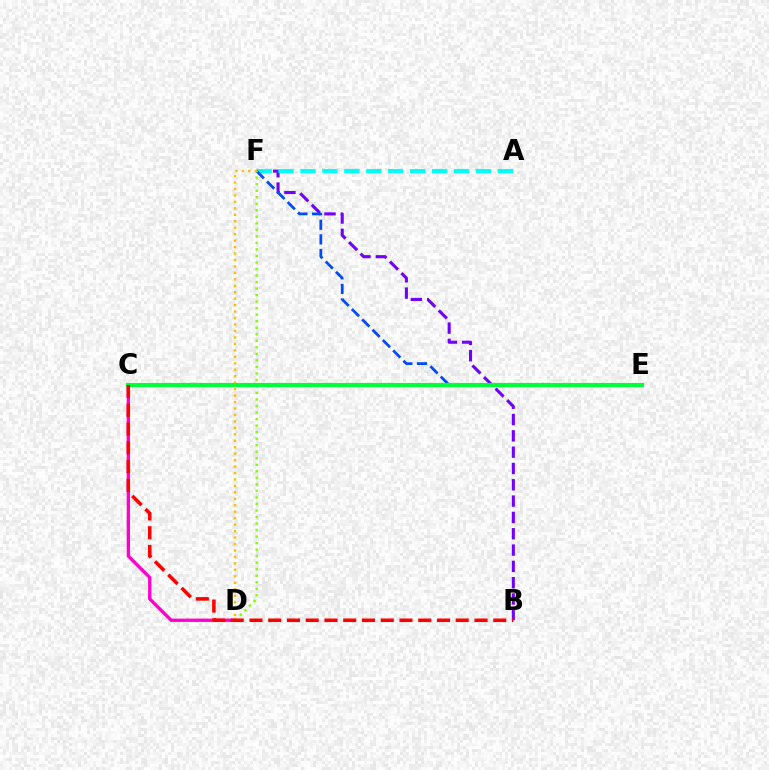{('B', 'F'): [{'color': '#7200ff', 'line_style': 'dashed', 'thickness': 2.22}], ('A', 'F'): [{'color': '#00fff6', 'line_style': 'dashed', 'thickness': 2.98}], ('D', 'F'): [{'color': '#ffbd00', 'line_style': 'dotted', 'thickness': 1.75}, {'color': '#84ff00', 'line_style': 'dotted', 'thickness': 1.77}], ('E', 'F'): [{'color': '#004bff', 'line_style': 'dashed', 'thickness': 1.98}], ('C', 'D'): [{'color': '#ff00cf', 'line_style': 'solid', 'thickness': 2.39}], ('C', 'E'): [{'color': '#00ff39', 'line_style': 'solid', 'thickness': 2.97}], ('B', 'C'): [{'color': '#ff0000', 'line_style': 'dashed', 'thickness': 2.55}]}